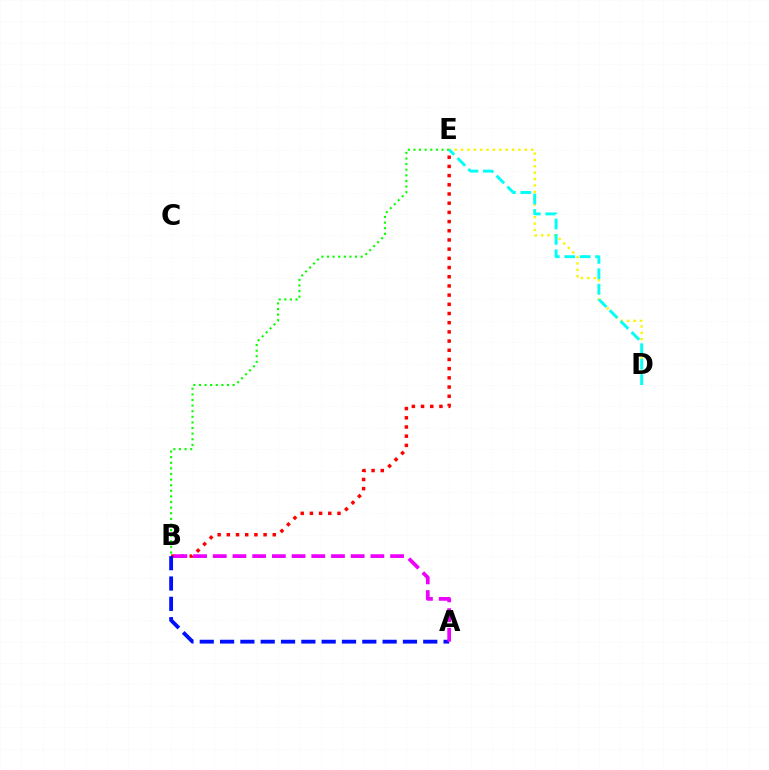{('D', 'E'): [{'color': '#fcf500', 'line_style': 'dotted', 'thickness': 1.73}, {'color': '#00fff6', 'line_style': 'dashed', 'thickness': 2.1}], ('B', 'E'): [{'color': '#ff0000', 'line_style': 'dotted', 'thickness': 2.5}, {'color': '#08ff00', 'line_style': 'dotted', 'thickness': 1.52}], ('A', 'B'): [{'color': '#0010ff', 'line_style': 'dashed', 'thickness': 2.76}, {'color': '#ee00ff', 'line_style': 'dashed', 'thickness': 2.68}]}